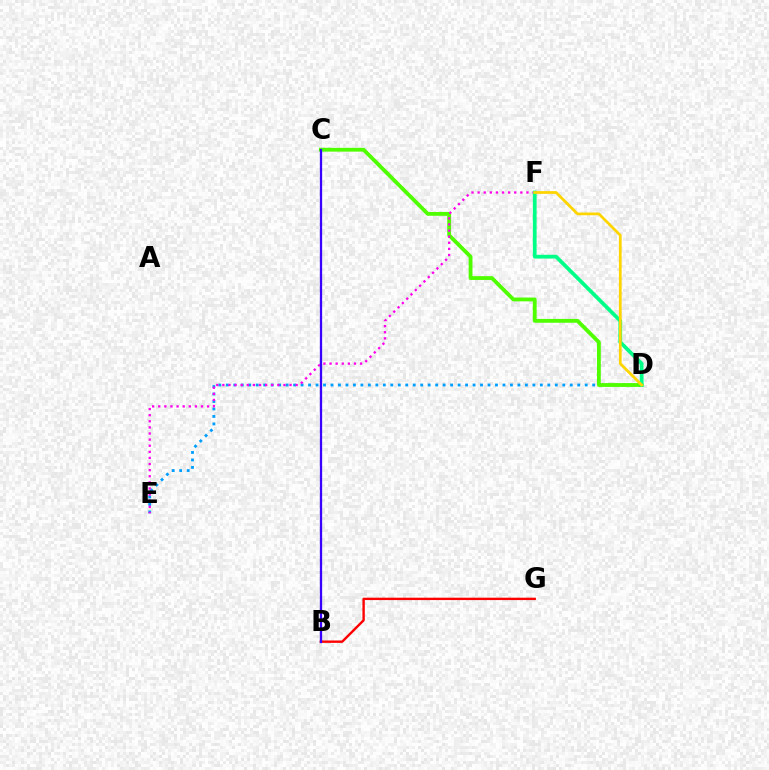{('D', 'E'): [{'color': '#009eff', 'line_style': 'dotted', 'thickness': 2.03}], ('C', 'D'): [{'color': '#4fff00', 'line_style': 'solid', 'thickness': 2.75}], ('E', 'F'): [{'color': '#ff00ed', 'line_style': 'dotted', 'thickness': 1.66}], ('B', 'G'): [{'color': '#ff0000', 'line_style': 'solid', 'thickness': 1.71}], ('D', 'F'): [{'color': '#00ff86', 'line_style': 'solid', 'thickness': 2.71}, {'color': '#ffd500', 'line_style': 'solid', 'thickness': 1.98}], ('B', 'C'): [{'color': '#3700ff', 'line_style': 'solid', 'thickness': 1.64}]}